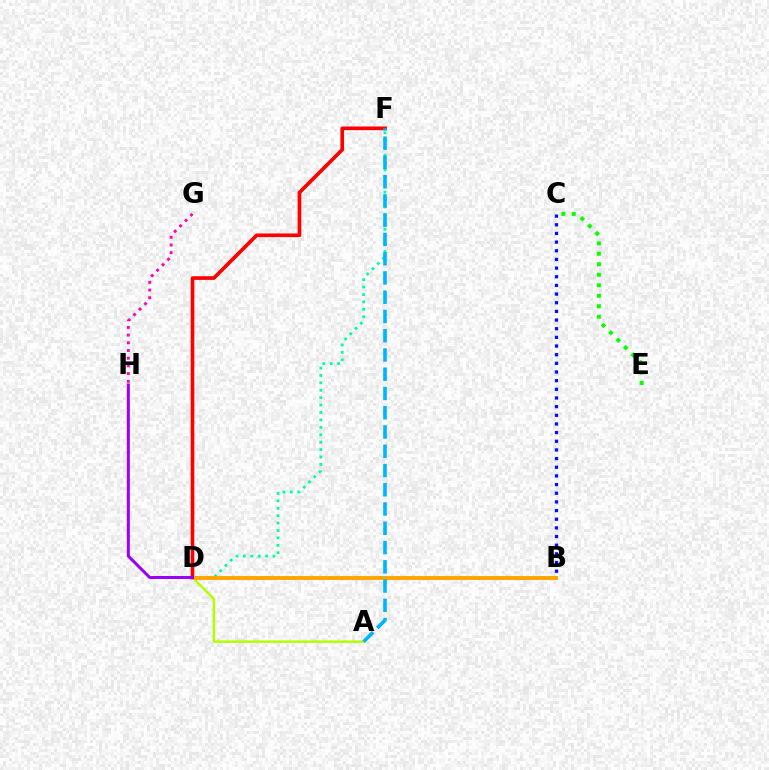{('C', 'E'): [{'color': '#08ff00', 'line_style': 'dotted', 'thickness': 2.85}], ('A', 'D'): [{'color': '#b3ff00', 'line_style': 'solid', 'thickness': 1.78}], ('D', 'F'): [{'color': '#ff0000', 'line_style': 'solid', 'thickness': 2.63}, {'color': '#00ff9d', 'line_style': 'dotted', 'thickness': 2.01}], ('G', 'H'): [{'color': '#ff00bd', 'line_style': 'dotted', 'thickness': 2.09}], ('B', 'C'): [{'color': '#0010ff', 'line_style': 'dotted', 'thickness': 2.35}], ('B', 'D'): [{'color': '#ffa500', 'line_style': 'solid', 'thickness': 2.83}], ('A', 'F'): [{'color': '#00b5ff', 'line_style': 'dashed', 'thickness': 2.62}], ('D', 'H'): [{'color': '#9b00ff', 'line_style': 'solid', 'thickness': 2.18}]}